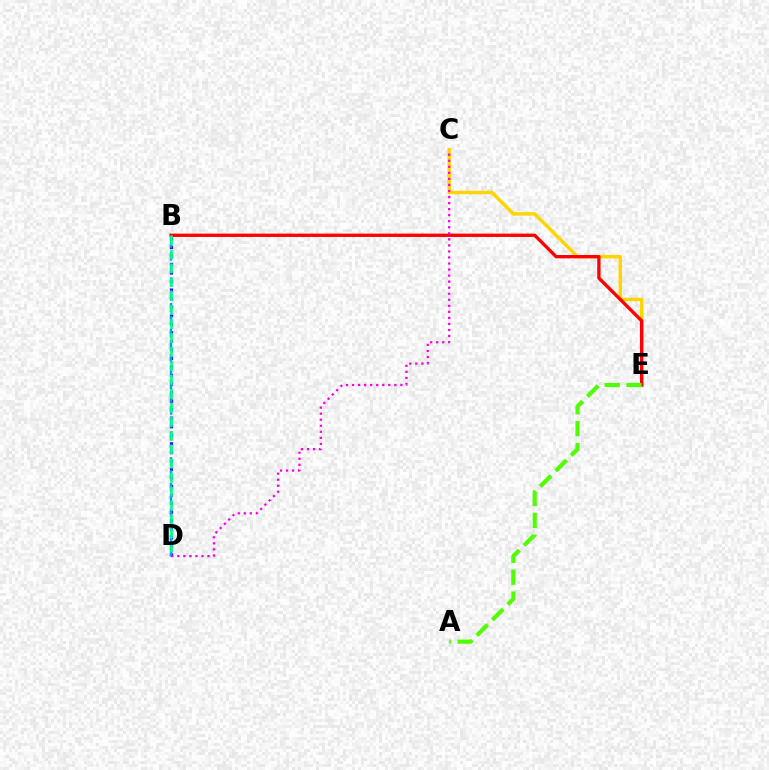{('C', 'E'): [{'color': '#ffd500', 'line_style': 'solid', 'thickness': 2.49}], ('B', 'E'): [{'color': '#ff0000', 'line_style': 'solid', 'thickness': 2.38}], ('B', 'D'): [{'color': '#3700ff', 'line_style': 'dotted', 'thickness': 2.32}, {'color': '#009eff', 'line_style': 'dashed', 'thickness': 1.74}, {'color': '#00ff86', 'line_style': 'dashed', 'thickness': 1.9}], ('C', 'D'): [{'color': '#ff00ed', 'line_style': 'dotted', 'thickness': 1.64}], ('A', 'E'): [{'color': '#4fff00', 'line_style': 'dashed', 'thickness': 2.97}]}